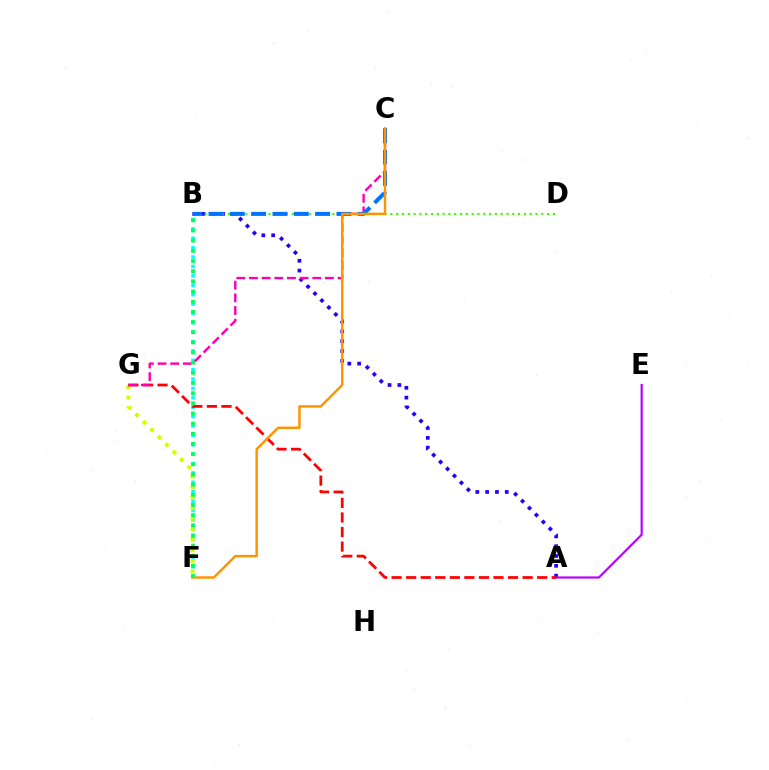{('A', 'B'): [{'color': '#2500ff', 'line_style': 'dotted', 'thickness': 2.67}], ('B', 'F'): [{'color': '#00fff6', 'line_style': 'dotted', 'thickness': 2.55}, {'color': '#00ff5c', 'line_style': 'dotted', 'thickness': 2.76}], ('F', 'G'): [{'color': '#d1ff00', 'line_style': 'dotted', 'thickness': 2.87}], ('A', 'E'): [{'color': '#b900ff', 'line_style': 'solid', 'thickness': 1.56}], ('B', 'D'): [{'color': '#3dff00', 'line_style': 'dotted', 'thickness': 1.58}], ('A', 'G'): [{'color': '#ff0000', 'line_style': 'dashed', 'thickness': 1.98}], ('C', 'G'): [{'color': '#ff00ac', 'line_style': 'dashed', 'thickness': 1.72}], ('B', 'C'): [{'color': '#0074ff', 'line_style': 'dashed', 'thickness': 2.9}], ('C', 'F'): [{'color': '#ff9400', 'line_style': 'solid', 'thickness': 1.76}]}